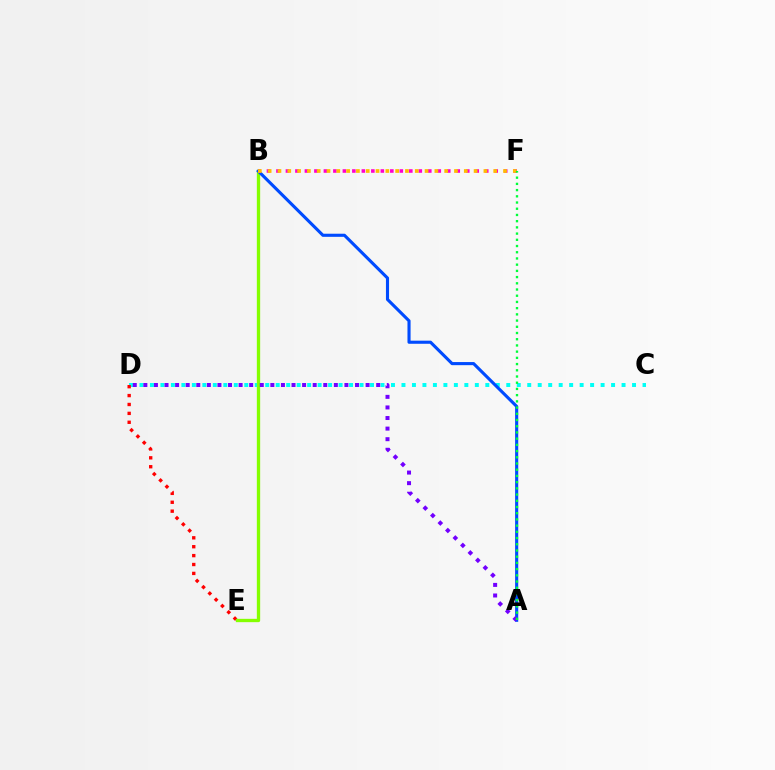{('C', 'D'): [{'color': '#00fff6', 'line_style': 'dotted', 'thickness': 2.85}], ('D', 'E'): [{'color': '#ff0000', 'line_style': 'dotted', 'thickness': 2.42}], ('B', 'E'): [{'color': '#84ff00', 'line_style': 'solid', 'thickness': 2.39}], ('A', 'B'): [{'color': '#004bff', 'line_style': 'solid', 'thickness': 2.24}], ('B', 'F'): [{'color': '#ff00cf', 'line_style': 'dotted', 'thickness': 2.58}, {'color': '#ffbd00', 'line_style': 'dotted', 'thickness': 2.66}], ('A', 'D'): [{'color': '#7200ff', 'line_style': 'dotted', 'thickness': 2.88}], ('A', 'F'): [{'color': '#00ff39', 'line_style': 'dotted', 'thickness': 1.69}]}